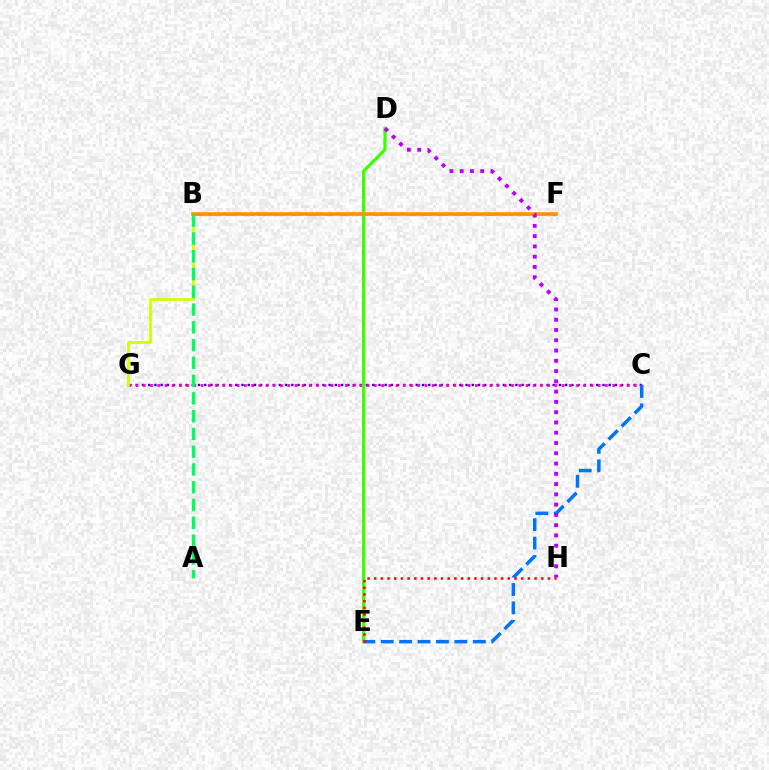{('C', 'G'): [{'color': '#2500ff', 'line_style': 'dotted', 'thickness': 1.69}, {'color': '#ff00ac', 'line_style': 'dotted', 'thickness': 1.96}], ('B', 'G'): [{'color': '#d1ff00', 'line_style': 'solid', 'thickness': 2.0}], ('D', 'E'): [{'color': '#3dff00', 'line_style': 'solid', 'thickness': 2.31}], ('B', 'F'): [{'color': '#00fff6', 'line_style': 'dashed', 'thickness': 2.21}, {'color': '#ff9400', 'line_style': 'solid', 'thickness': 2.61}], ('C', 'E'): [{'color': '#0074ff', 'line_style': 'dashed', 'thickness': 2.5}], ('E', 'H'): [{'color': '#ff0000', 'line_style': 'dotted', 'thickness': 1.81}], ('D', 'H'): [{'color': '#b900ff', 'line_style': 'dotted', 'thickness': 2.79}], ('A', 'B'): [{'color': '#00ff5c', 'line_style': 'dashed', 'thickness': 2.41}]}